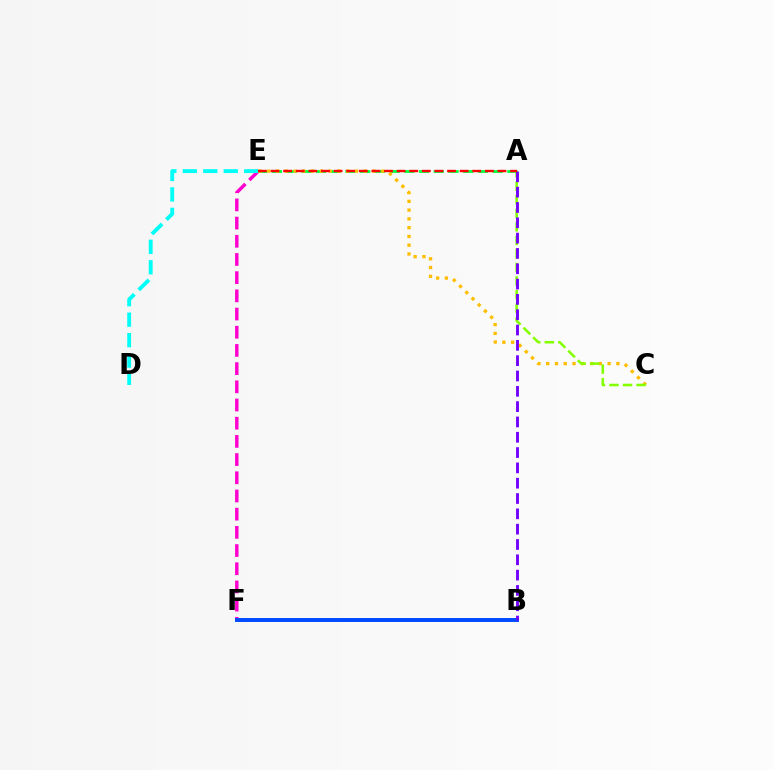{('E', 'F'): [{'color': '#ff00cf', 'line_style': 'dashed', 'thickness': 2.47}], ('A', 'E'): [{'color': '#00ff39', 'line_style': 'dashed', 'thickness': 2.0}, {'color': '#ff0000', 'line_style': 'dashed', 'thickness': 1.71}], ('D', 'E'): [{'color': '#00fff6', 'line_style': 'dashed', 'thickness': 2.78}], ('C', 'E'): [{'color': '#ffbd00', 'line_style': 'dotted', 'thickness': 2.38}], ('A', 'C'): [{'color': '#84ff00', 'line_style': 'dashed', 'thickness': 1.84}], ('B', 'F'): [{'color': '#004bff', 'line_style': 'solid', 'thickness': 2.84}], ('A', 'B'): [{'color': '#7200ff', 'line_style': 'dashed', 'thickness': 2.08}]}